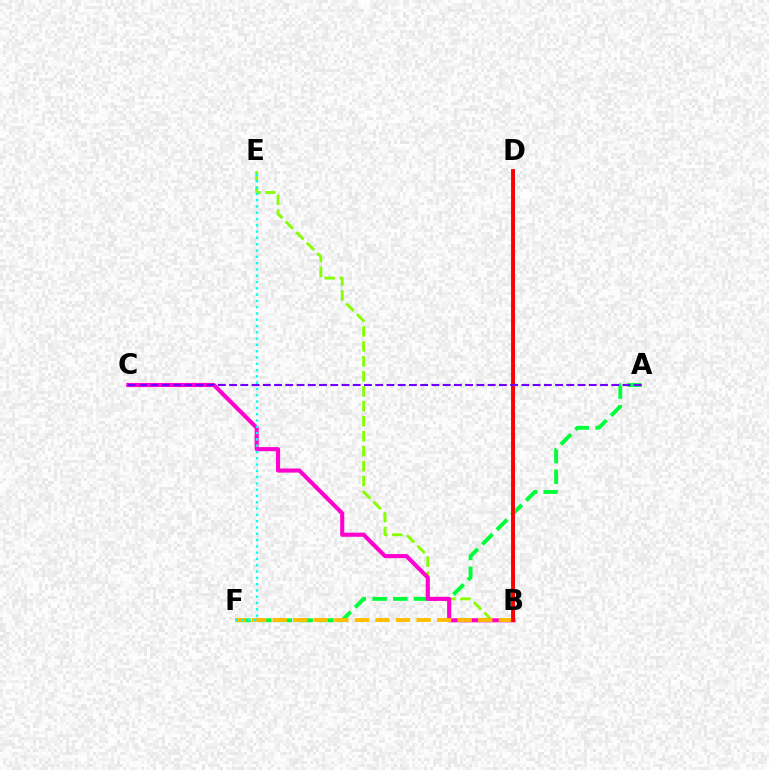{('B', 'D'): [{'color': '#004bff', 'line_style': 'solid', 'thickness': 2.17}, {'color': '#ff0000', 'line_style': 'solid', 'thickness': 2.8}], ('B', 'E'): [{'color': '#84ff00', 'line_style': 'dashed', 'thickness': 2.03}], ('A', 'F'): [{'color': '#00ff39', 'line_style': 'dashed', 'thickness': 2.81}], ('B', 'C'): [{'color': '#ff00cf', 'line_style': 'solid', 'thickness': 2.95}], ('B', 'F'): [{'color': '#ffbd00', 'line_style': 'dashed', 'thickness': 2.79}], ('E', 'F'): [{'color': '#00fff6', 'line_style': 'dotted', 'thickness': 1.71}], ('A', 'C'): [{'color': '#7200ff', 'line_style': 'dashed', 'thickness': 1.53}]}